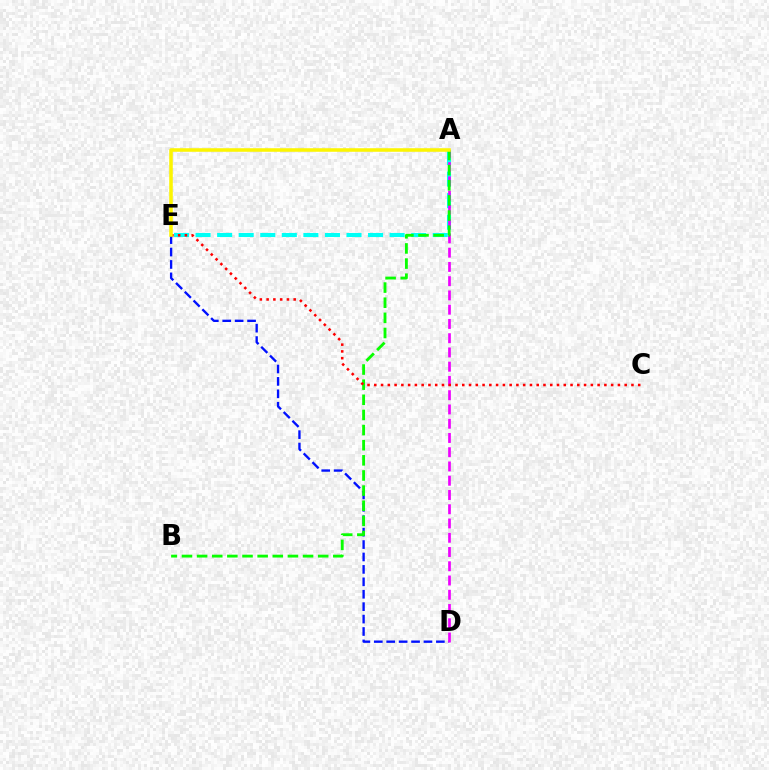{('D', 'E'): [{'color': '#0010ff', 'line_style': 'dashed', 'thickness': 1.69}], ('A', 'E'): [{'color': '#00fff6', 'line_style': 'dashed', 'thickness': 2.93}, {'color': '#fcf500', 'line_style': 'solid', 'thickness': 2.55}], ('A', 'D'): [{'color': '#ee00ff', 'line_style': 'dashed', 'thickness': 1.94}], ('A', 'B'): [{'color': '#08ff00', 'line_style': 'dashed', 'thickness': 2.06}], ('C', 'E'): [{'color': '#ff0000', 'line_style': 'dotted', 'thickness': 1.84}]}